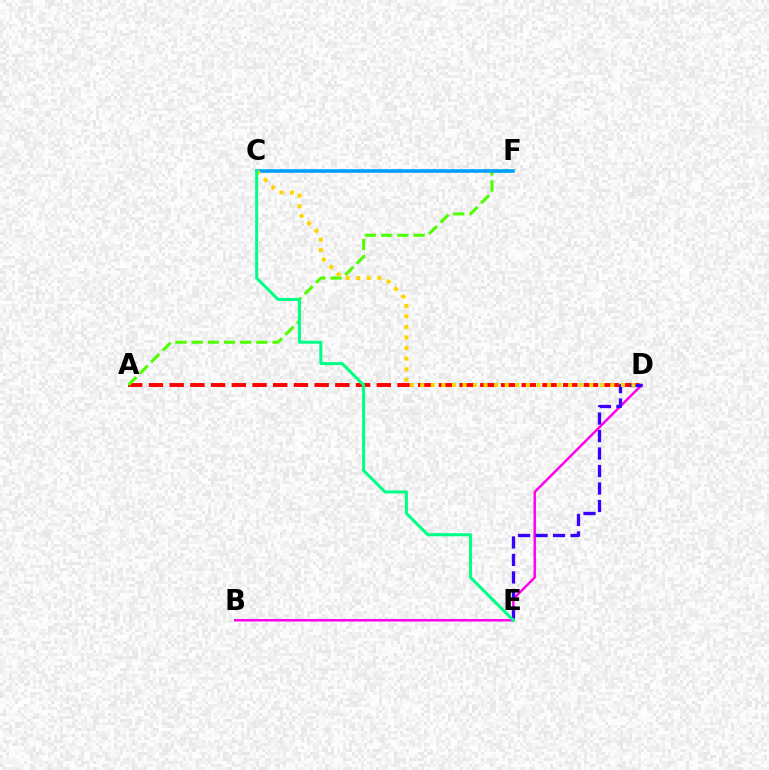{('A', 'D'): [{'color': '#ff0000', 'line_style': 'dashed', 'thickness': 2.81}], ('A', 'F'): [{'color': '#4fff00', 'line_style': 'dashed', 'thickness': 2.2}], ('B', 'D'): [{'color': '#ff00ed', 'line_style': 'solid', 'thickness': 1.77}], ('C', 'F'): [{'color': '#009eff', 'line_style': 'solid', 'thickness': 2.56}], ('D', 'E'): [{'color': '#3700ff', 'line_style': 'dashed', 'thickness': 2.38}], ('C', 'D'): [{'color': '#ffd500', 'line_style': 'dotted', 'thickness': 2.87}], ('C', 'E'): [{'color': '#00ff86', 'line_style': 'solid', 'thickness': 2.18}]}